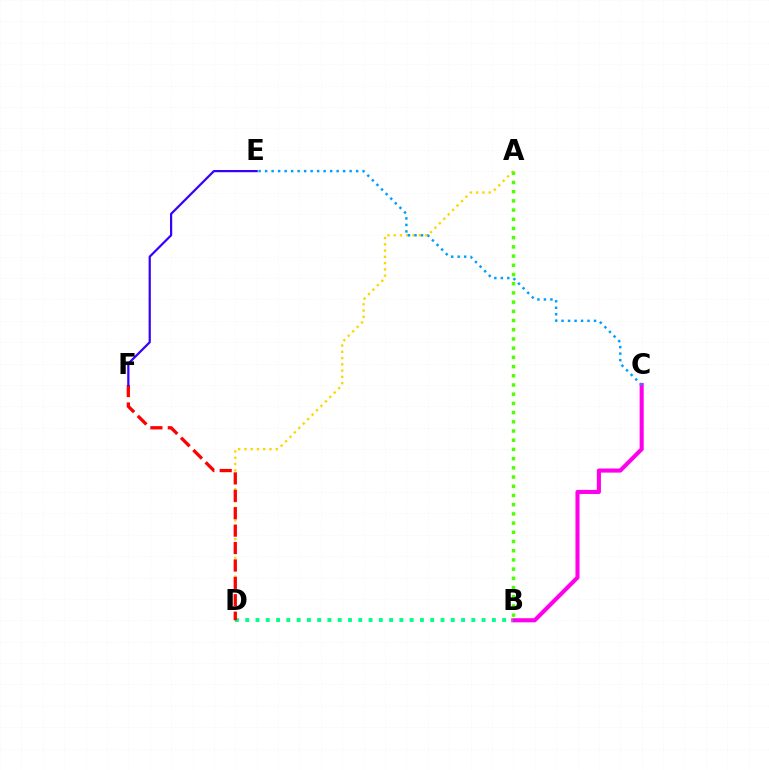{('B', 'C'): [{'color': '#ff00ed', 'line_style': 'solid', 'thickness': 2.95}], ('A', 'D'): [{'color': '#ffd500', 'line_style': 'dotted', 'thickness': 1.7}], ('B', 'D'): [{'color': '#00ff86', 'line_style': 'dotted', 'thickness': 2.79}], ('A', 'B'): [{'color': '#4fff00', 'line_style': 'dotted', 'thickness': 2.5}], ('D', 'F'): [{'color': '#ff0000', 'line_style': 'dashed', 'thickness': 2.37}], ('C', 'E'): [{'color': '#009eff', 'line_style': 'dotted', 'thickness': 1.77}], ('E', 'F'): [{'color': '#3700ff', 'line_style': 'solid', 'thickness': 1.6}]}